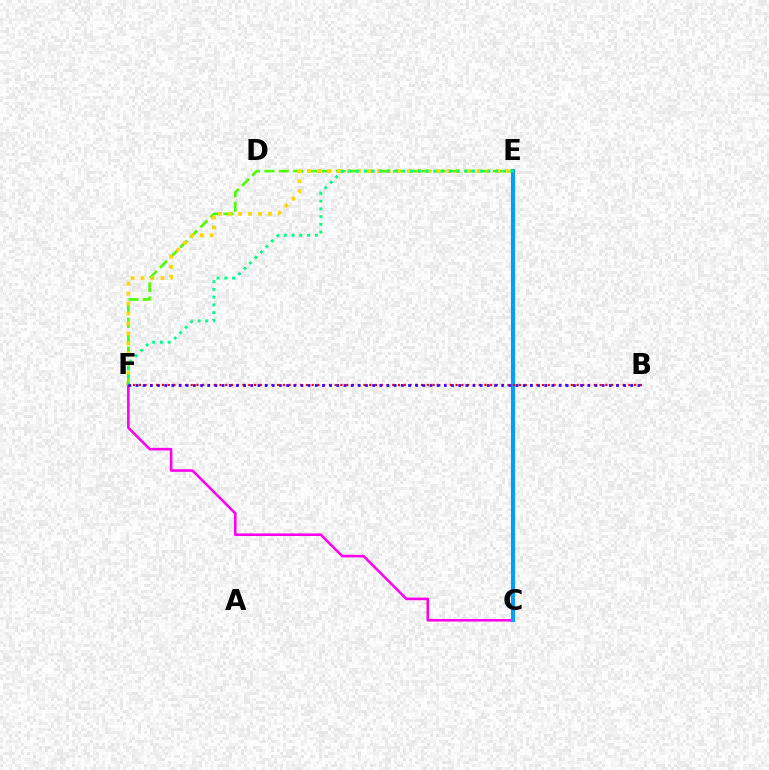{('E', 'F'): [{'color': '#4fff00', 'line_style': 'dashed', 'thickness': 1.94}, {'color': '#ffd500', 'line_style': 'dotted', 'thickness': 2.7}, {'color': '#00ff86', 'line_style': 'dotted', 'thickness': 2.1}], ('C', 'F'): [{'color': '#ff00ed', 'line_style': 'solid', 'thickness': 1.86}], ('C', 'E'): [{'color': '#009eff', 'line_style': 'solid', 'thickness': 2.95}], ('B', 'F'): [{'color': '#ff0000', 'line_style': 'dotted', 'thickness': 1.56}, {'color': '#3700ff', 'line_style': 'dotted', 'thickness': 1.95}]}